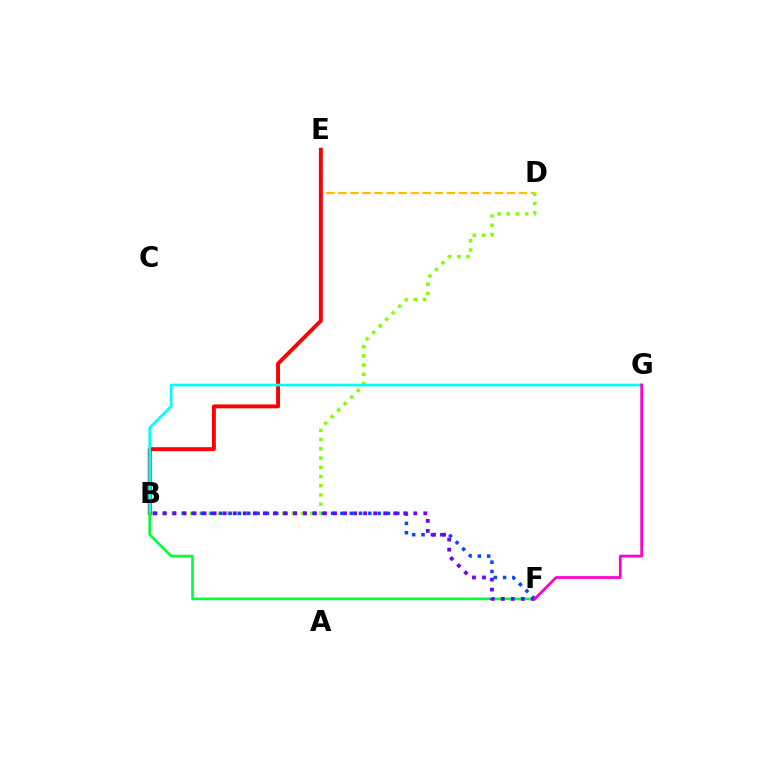{('D', 'E'): [{'color': '#ffbd00', 'line_style': 'dashed', 'thickness': 1.64}], ('B', 'D'): [{'color': '#84ff00', 'line_style': 'dotted', 'thickness': 2.51}], ('B', 'F'): [{'color': '#004bff', 'line_style': 'dotted', 'thickness': 2.53}, {'color': '#00ff39', 'line_style': 'solid', 'thickness': 1.9}, {'color': '#7200ff', 'line_style': 'dotted', 'thickness': 2.73}], ('B', 'E'): [{'color': '#ff0000', 'line_style': 'solid', 'thickness': 2.81}], ('B', 'G'): [{'color': '#00fff6', 'line_style': 'solid', 'thickness': 1.93}], ('F', 'G'): [{'color': '#ff00cf', 'line_style': 'solid', 'thickness': 1.99}]}